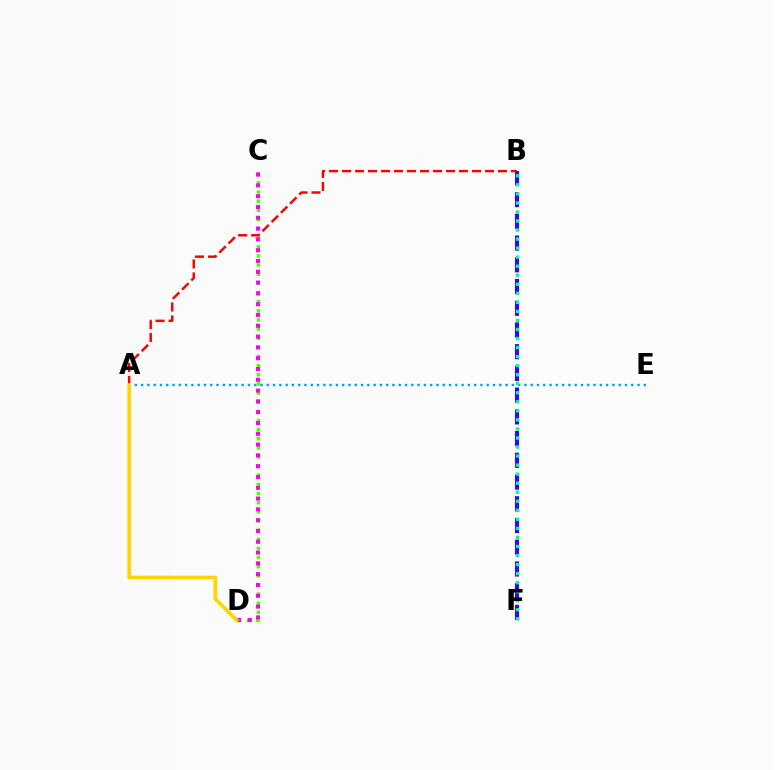{('C', 'D'): [{'color': '#4fff00', 'line_style': 'dotted', 'thickness': 2.48}, {'color': '#ff00ed', 'line_style': 'dotted', 'thickness': 2.93}], ('A', 'E'): [{'color': '#009eff', 'line_style': 'dotted', 'thickness': 1.71}], ('A', 'B'): [{'color': '#ff0000', 'line_style': 'dashed', 'thickness': 1.77}], ('A', 'D'): [{'color': '#ffd500', 'line_style': 'solid', 'thickness': 2.64}], ('B', 'F'): [{'color': '#3700ff', 'line_style': 'dashed', 'thickness': 2.95}, {'color': '#00ff86', 'line_style': 'dotted', 'thickness': 2.46}]}